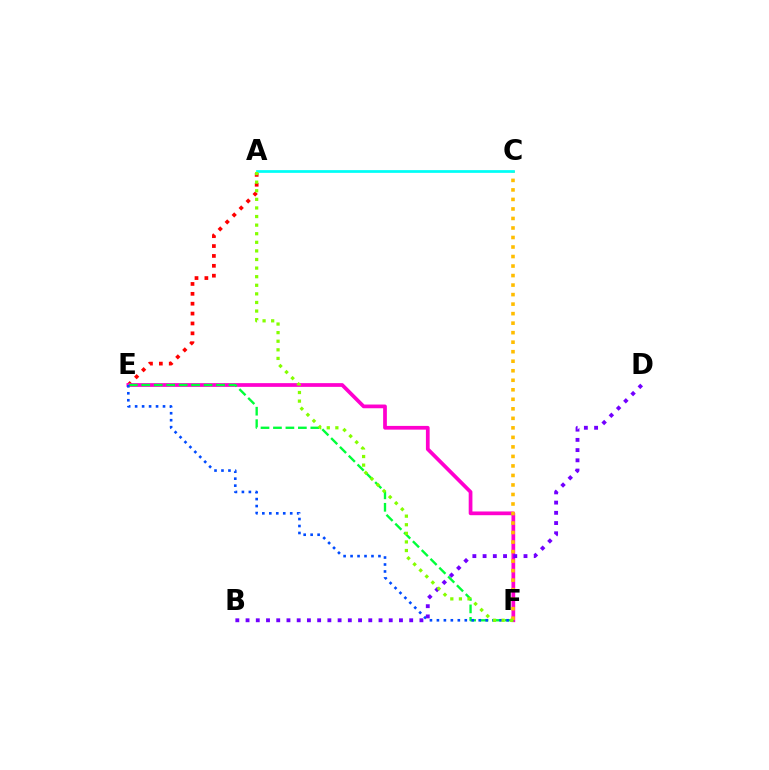{('A', 'E'): [{'color': '#ff0000', 'line_style': 'dotted', 'thickness': 2.68}], ('E', 'F'): [{'color': '#ff00cf', 'line_style': 'solid', 'thickness': 2.68}, {'color': '#00ff39', 'line_style': 'dashed', 'thickness': 1.69}, {'color': '#004bff', 'line_style': 'dotted', 'thickness': 1.89}], ('C', 'F'): [{'color': '#ffbd00', 'line_style': 'dotted', 'thickness': 2.59}], ('A', 'C'): [{'color': '#00fff6', 'line_style': 'solid', 'thickness': 1.96}], ('B', 'D'): [{'color': '#7200ff', 'line_style': 'dotted', 'thickness': 2.78}], ('A', 'F'): [{'color': '#84ff00', 'line_style': 'dotted', 'thickness': 2.33}]}